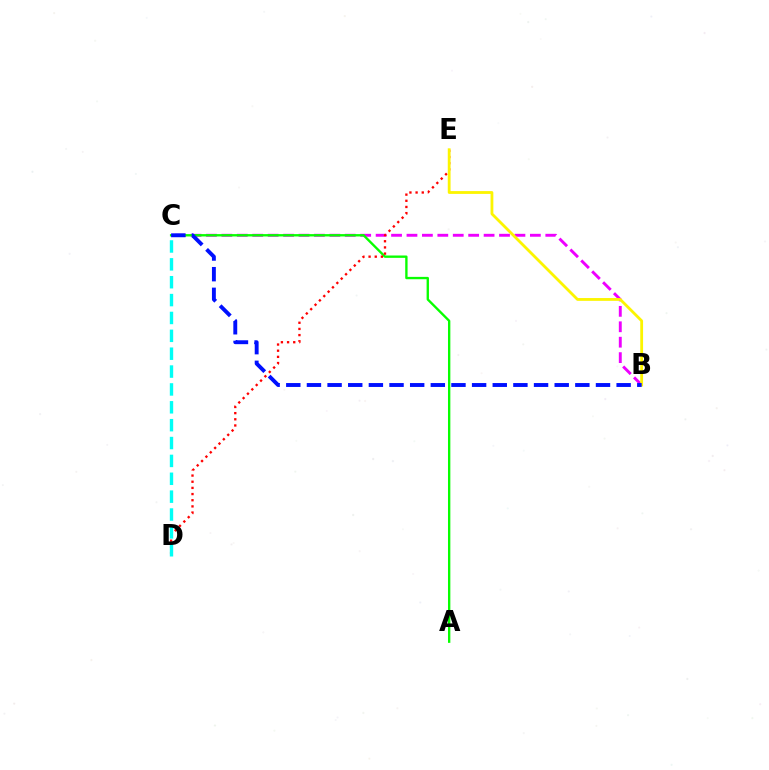{('B', 'C'): [{'color': '#ee00ff', 'line_style': 'dashed', 'thickness': 2.1}, {'color': '#0010ff', 'line_style': 'dashed', 'thickness': 2.8}], ('A', 'C'): [{'color': '#08ff00', 'line_style': 'solid', 'thickness': 1.69}], ('D', 'E'): [{'color': '#ff0000', 'line_style': 'dotted', 'thickness': 1.68}], ('B', 'E'): [{'color': '#fcf500', 'line_style': 'solid', 'thickness': 2.02}], ('C', 'D'): [{'color': '#00fff6', 'line_style': 'dashed', 'thickness': 2.43}]}